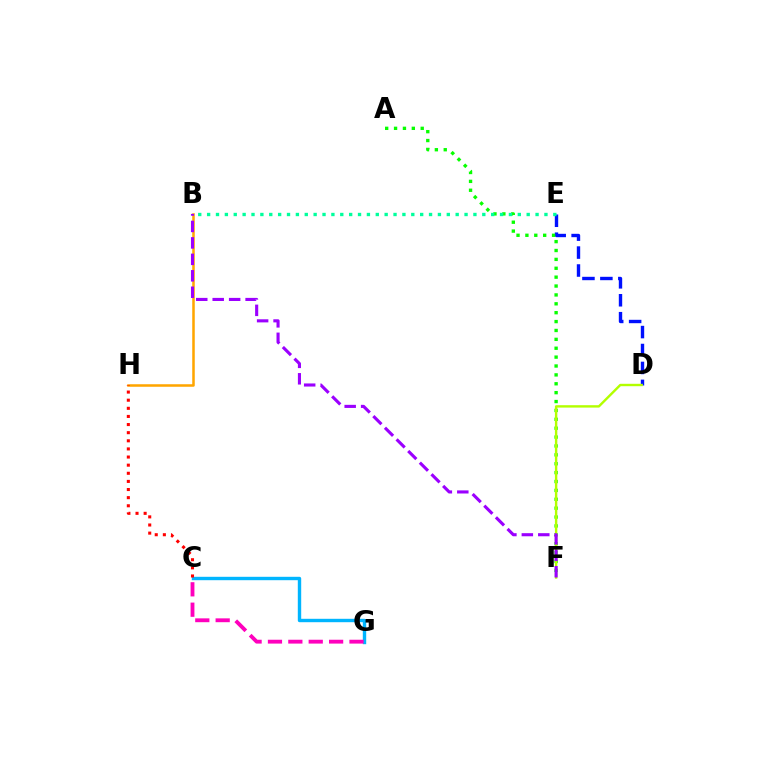{('C', 'G'): [{'color': '#00b5ff', 'line_style': 'solid', 'thickness': 2.45}, {'color': '#ff00bd', 'line_style': 'dashed', 'thickness': 2.77}], ('B', 'H'): [{'color': '#ffa500', 'line_style': 'solid', 'thickness': 1.82}], ('D', 'E'): [{'color': '#0010ff', 'line_style': 'dashed', 'thickness': 2.44}], ('A', 'F'): [{'color': '#08ff00', 'line_style': 'dotted', 'thickness': 2.41}], ('B', 'E'): [{'color': '#00ff9d', 'line_style': 'dotted', 'thickness': 2.41}], ('C', 'H'): [{'color': '#ff0000', 'line_style': 'dotted', 'thickness': 2.21}], ('D', 'F'): [{'color': '#b3ff00', 'line_style': 'solid', 'thickness': 1.73}], ('B', 'F'): [{'color': '#9b00ff', 'line_style': 'dashed', 'thickness': 2.23}]}